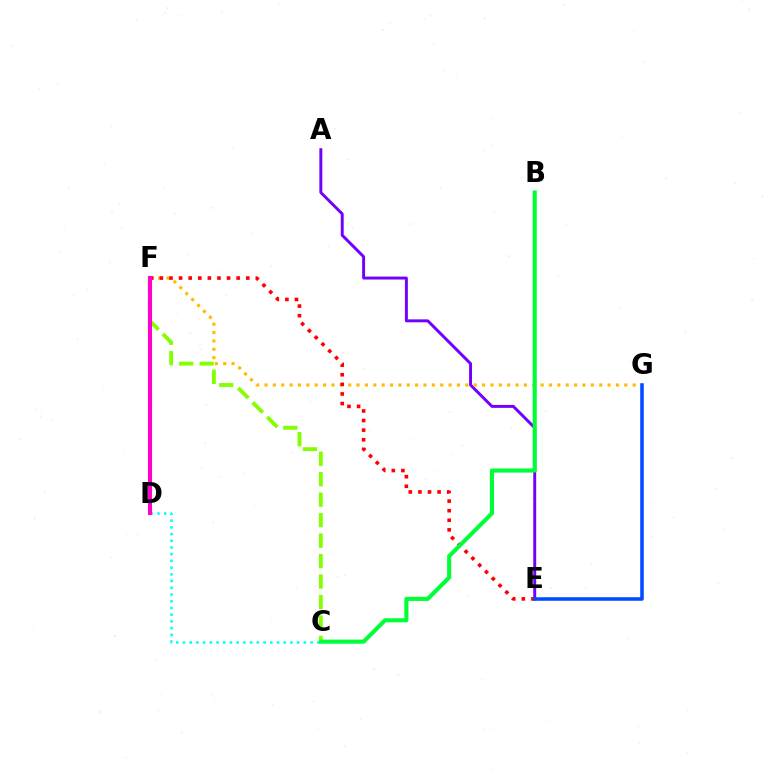{('A', 'E'): [{'color': '#7200ff', 'line_style': 'solid', 'thickness': 2.12}], ('F', 'G'): [{'color': '#ffbd00', 'line_style': 'dotted', 'thickness': 2.27}], ('C', 'F'): [{'color': '#84ff00', 'line_style': 'dashed', 'thickness': 2.78}], ('E', 'F'): [{'color': '#ff0000', 'line_style': 'dotted', 'thickness': 2.61}], ('C', 'D'): [{'color': '#00fff6', 'line_style': 'dotted', 'thickness': 1.82}], ('E', 'G'): [{'color': '#004bff', 'line_style': 'solid', 'thickness': 2.55}], ('D', 'F'): [{'color': '#ff00cf', 'line_style': 'solid', 'thickness': 2.94}], ('B', 'C'): [{'color': '#00ff39', 'line_style': 'solid', 'thickness': 2.95}]}